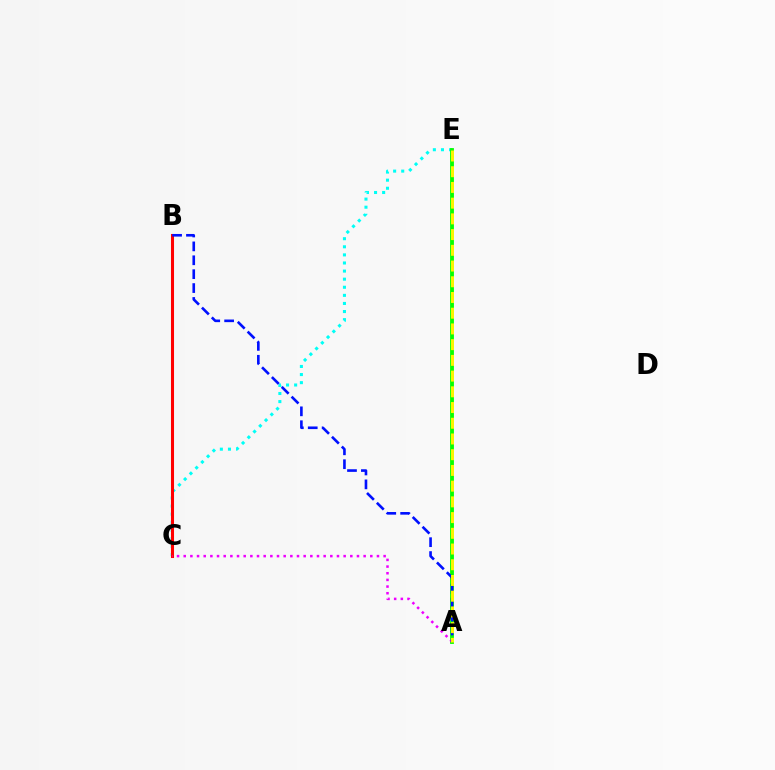{('C', 'E'): [{'color': '#00fff6', 'line_style': 'dotted', 'thickness': 2.2}], ('A', 'E'): [{'color': '#08ff00', 'line_style': 'solid', 'thickness': 2.75}, {'color': '#fcf500', 'line_style': 'dashed', 'thickness': 2.14}], ('B', 'C'): [{'color': '#ff0000', 'line_style': 'solid', 'thickness': 2.2}], ('A', 'C'): [{'color': '#ee00ff', 'line_style': 'dotted', 'thickness': 1.81}], ('A', 'B'): [{'color': '#0010ff', 'line_style': 'dashed', 'thickness': 1.89}]}